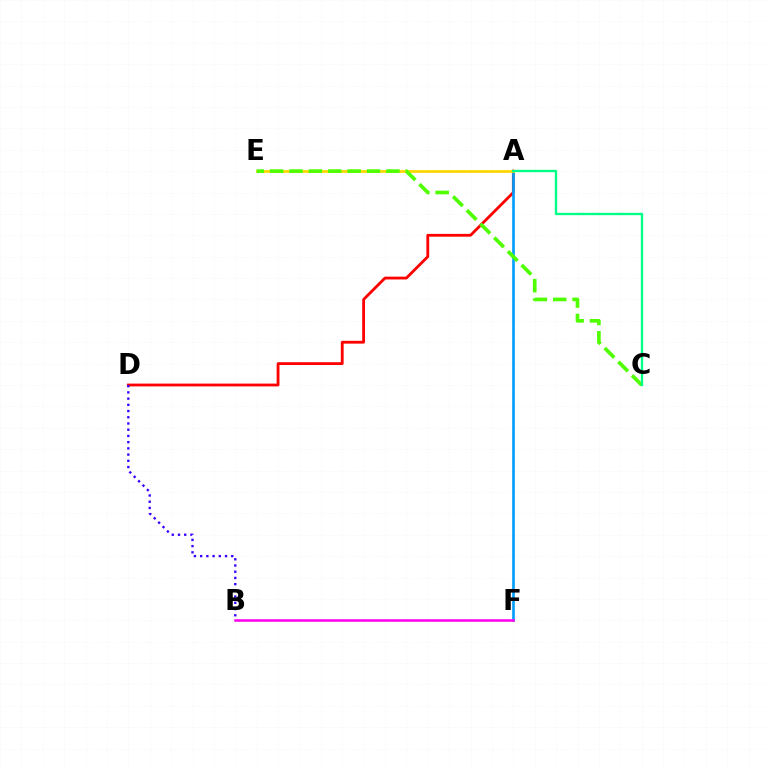{('A', 'D'): [{'color': '#ff0000', 'line_style': 'solid', 'thickness': 2.02}], ('A', 'F'): [{'color': '#009eff', 'line_style': 'solid', 'thickness': 1.91}], ('A', 'E'): [{'color': '#ffd500', 'line_style': 'solid', 'thickness': 1.98}], ('B', 'D'): [{'color': '#3700ff', 'line_style': 'dotted', 'thickness': 1.69}], ('B', 'F'): [{'color': '#ff00ed', 'line_style': 'solid', 'thickness': 1.82}], ('C', 'E'): [{'color': '#4fff00', 'line_style': 'dashed', 'thickness': 2.63}], ('A', 'C'): [{'color': '#00ff86', 'line_style': 'solid', 'thickness': 1.69}]}